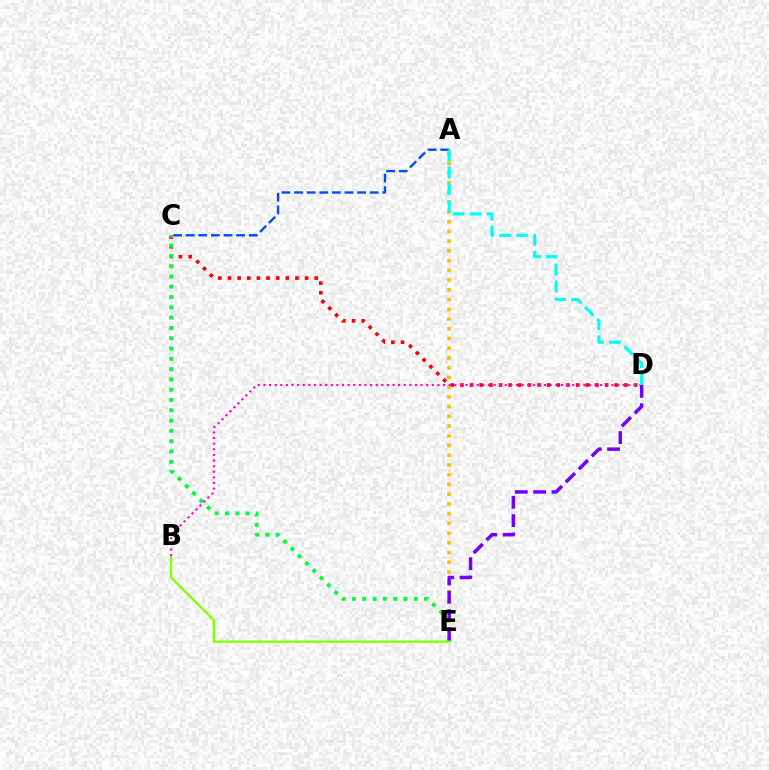{('A', 'C'): [{'color': '#004bff', 'line_style': 'dashed', 'thickness': 1.71}], ('C', 'D'): [{'color': '#ff0000', 'line_style': 'dotted', 'thickness': 2.62}], ('A', 'E'): [{'color': '#ffbd00', 'line_style': 'dotted', 'thickness': 2.64}], ('C', 'E'): [{'color': '#00ff39', 'line_style': 'dotted', 'thickness': 2.8}], ('B', 'E'): [{'color': '#84ff00', 'line_style': 'solid', 'thickness': 1.6}], ('B', 'D'): [{'color': '#ff00cf', 'line_style': 'dotted', 'thickness': 1.52}], ('D', 'E'): [{'color': '#7200ff', 'line_style': 'dashed', 'thickness': 2.49}], ('A', 'D'): [{'color': '#00fff6', 'line_style': 'dashed', 'thickness': 2.31}]}